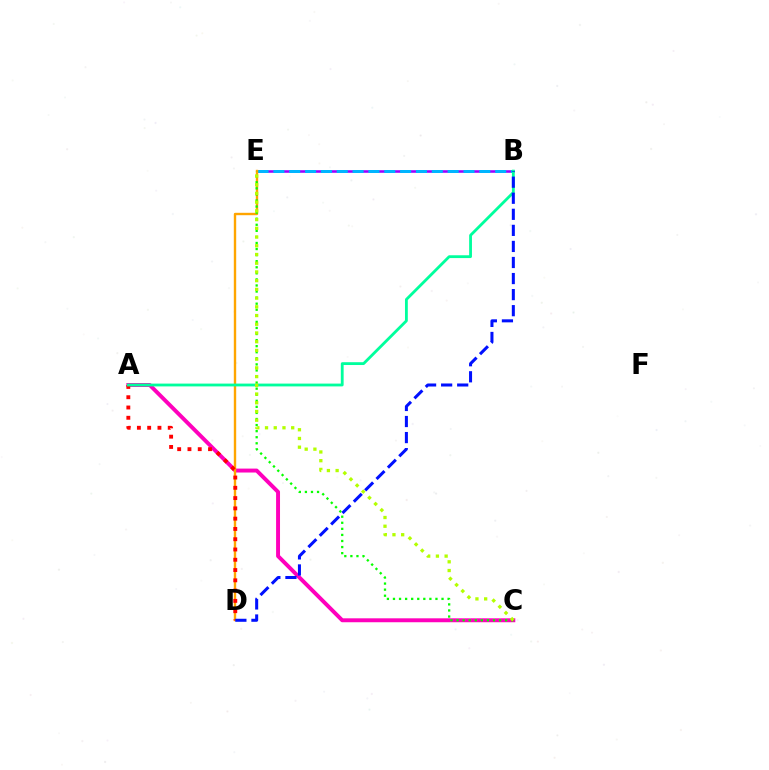{('B', 'E'): [{'color': '#9b00ff', 'line_style': 'solid', 'thickness': 1.85}, {'color': '#00b5ff', 'line_style': 'dashed', 'thickness': 2.15}], ('A', 'C'): [{'color': '#ff00bd', 'line_style': 'solid', 'thickness': 2.83}], ('D', 'E'): [{'color': '#ffa500', 'line_style': 'solid', 'thickness': 1.72}], ('C', 'E'): [{'color': '#08ff00', 'line_style': 'dotted', 'thickness': 1.65}, {'color': '#b3ff00', 'line_style': 'dotted', 'thickness': 2.37}], ('A', 'D'): [{'color': '#ff0000', 'line_style': 'dotted', 'thickness': 2.79}], ('A', 'B'): [{'color': '#00ff9d', 'line_style': 'solid', 'thickness': 2.03}], ('B', 'D'): [{'color': '#0010ff', 'line_style': 'dashed', 'thickness': 2.18}]}